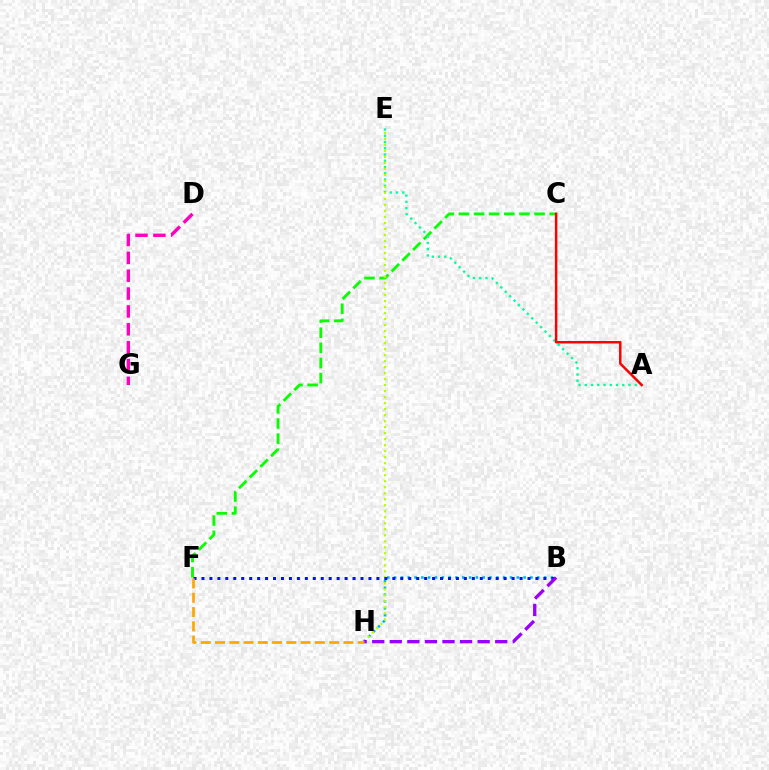{('C', 'F'): [{'color': '#08ff00', 'line_style': 'dashed', 'thickness': 2.06}], ('D', 'G'): [{'color': '#ff00bd', 'line_style': 'dashed', 'thickness': 2.43}], ('A', 'E'): [{'color': '#00ff9d', 'line_style': 'dotted', 'thickness': 1.7}], ('B', 'H'): [{'color': '#00b5ff', 'line_style': 'dotted', 'thickness': 1.85}, {'color': '#9b00ff', 'line_style': 'dashed', 'thickness': 2.39}], ('E', 'H'): [{'color': '#b3ff00', 'line_style': 'dotted', 'thickness': 1.63}], ('B', 'F'): [{'color': '#0010ff', 'line_style': 'dotted', 'thickness': 2.16}], ('F', 'H'): [{'color': '#ffa500', 'line_style': 'dashed', 'thickness': 1.94}], ('A', 'C'): [{'color': '#ff0000', 'line_style': 'solid', 'thickness': 1.8}]}